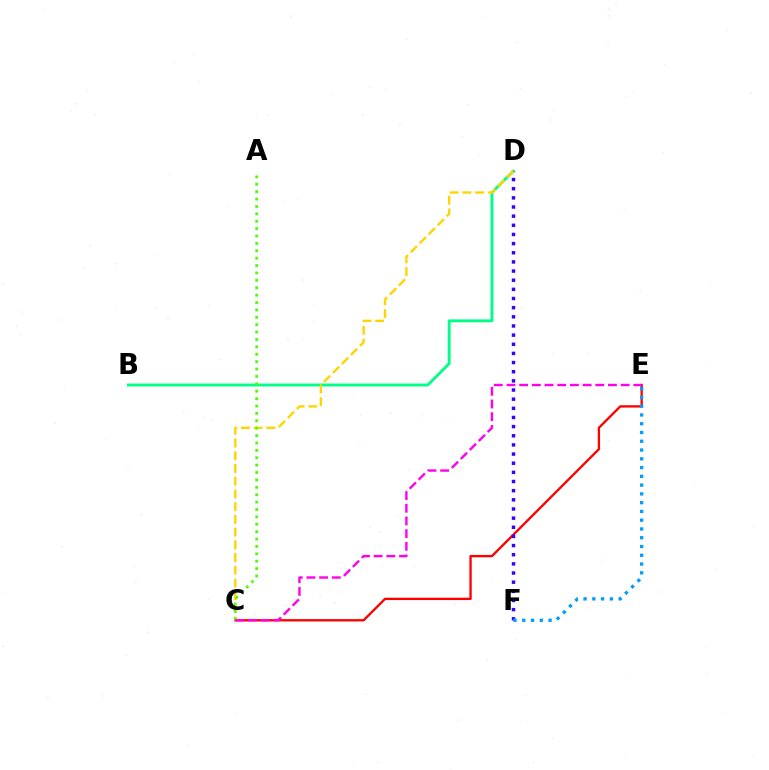{('C', 'E'): [{'color': '#ff0000', 'line_style': 'solid', 'thickness': 1.68}, {'color': '#ff00ed', 'line_style': 'dashed', 'thickness': 1.72}], ('B', 'D'): [{'color': '#00ff86', 'line_style': 'solid', 'thickness': 2.07}], ('D', 'F'): [{'color': '#3700ff', 'line_style': 'dotted', 'thickness': 2.49}], ('C', 'D'): [{'color': '#ffd500', 'line_style': 'dashed', 'thickness': 1.73}], ('E', 'F'): [{'color': '#009eff', 'line_style': 'dotted', 'thickness': 2.38}], ('A', 'C'): [{'color': '#4fff00', 'line_style': 'dotted', 'thickness': 2.01}]}